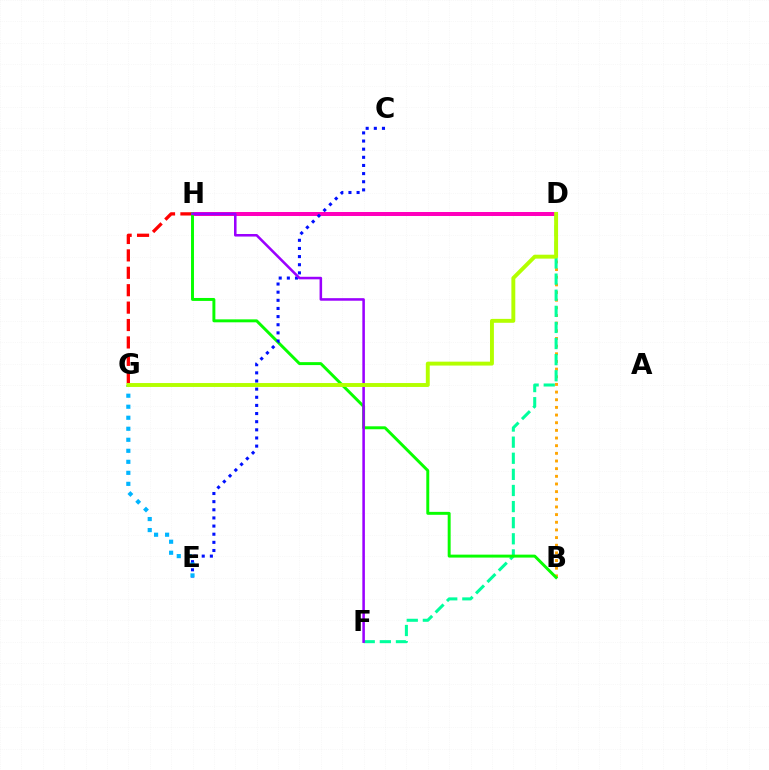{('B', 'D'): [{'color': '#ffa500', 'line_style': 'dotted', 'thickness': 2.08}], ('D', 'F'): [{'color': '#00ff9d', 'line_style': 'dashed', 'thickness': 2.19}], ('G', 'H'): [{'color': '#ff0000', 'line_style': 'dashed', 'thickness': 2.37}], ('D', 'H'): [{'color': '#ff00bd', 'line_style': 'solid', 'thickness': 2.88}], ('B', 'H'): [{'color': '#08ff00', 'line_style': 'solid', 'thickness': 2.12}], ('C', 'E'): [{'color': '#0010ff', 'line_style': 'dotted', 'thickness': 2.21}], ('E', 'G'): [{'color': '#00b5ff', 'line_style': 'dotted', 'thickness': 2.99}], ('F', 'H'): [{'color': '#9b00ff', 'line_style': 'solid', 'thickness': 1.84}], ('D', 'G'): [{'color': '#b3ff00', 'line_style': 'solid', 'thickness': 2.82}]}